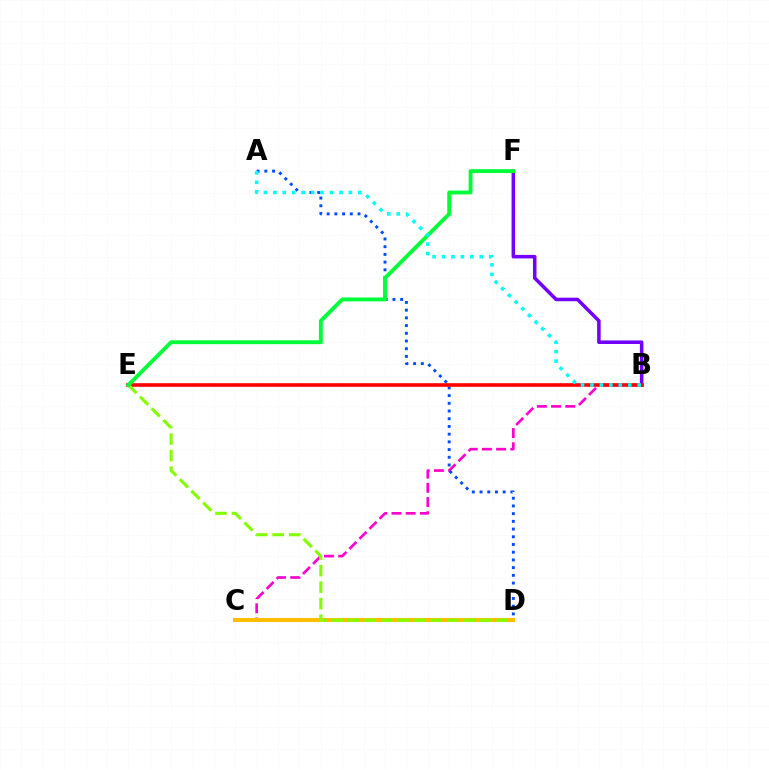{('B', 'F'): [{'color': '#7200ff', 'line_style': 'solid', 'thickness': 2.54}], ('B', 'C'): [{'color': '#ff00cf', 'line_style': 'dashed', 'thickness': 1.93}], ('A', 'D'): [{'color': '#004bff', 'line_style': 'dotted', 'thickness': 2.1}], ('C', 'D'): [{'color': '#ffbd00', 'line_style': 'solid', 'thickness': 2.93}], ('B', 'E'): [{'color': '#ff0000', 'line_style': 'solid', 'thickness': 2.6}], ('D', 'E'): [{'color': '#84ff00', 'line_style': 'dashed', 'thickness': 2.24}], ('E', 'F'): [{'color': '#00ff39', 'line_style': 'solid', 'thickness': 2.78}], ('A', 'B'): [{'color': '#00fff6', 'line_style': 'dotted', 'thickness': 2.57}]}